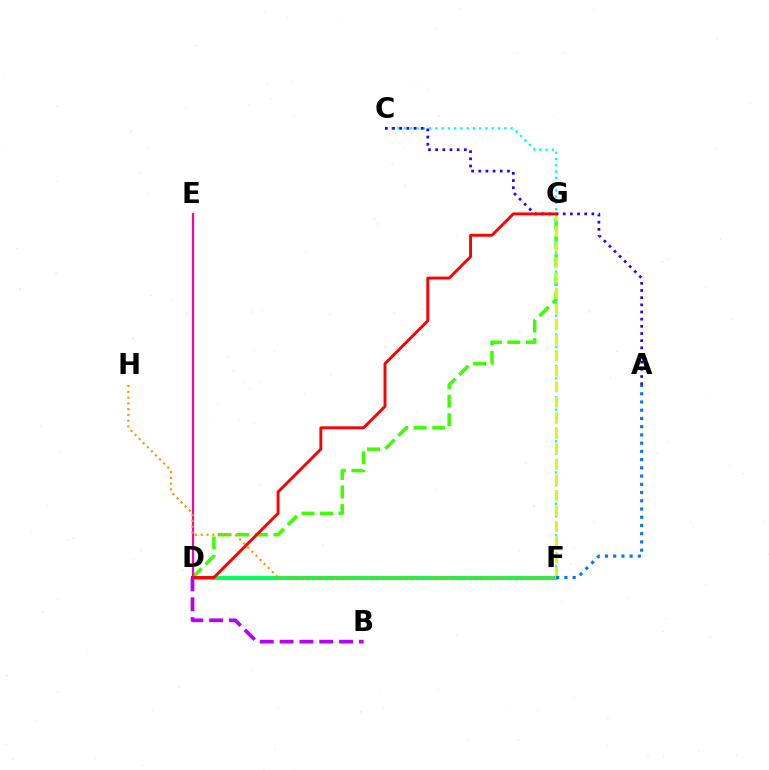{('D', 'G'): [{'color': '#3dff00', 'line_style': 'dashed', 'thickness': 2.52}, {'color': '#ff0000', 'line_style': 'solid', 'thickness': 2.08}], ('D', 'F'): [{'color': '#00ff5c', 'line_style': 'solid', 'thickness': 2.94}], ('C', 'F'): [{'color': '#00fff6', 'line_style': 'dotted', 'thickness': 1.7}], ('F', 'G'): [{'color': '#d1ff00', 'line_style': 'dashed', 'thickness': 2.11}], ('D', 'E'): [{'color': '#ff00ac', 'line_style': 'solid', 'thickness': 1.59}], ('F', 'H'): [{'color': '#ff9400', 'line_style': 'dotted', 'thickness': 1.57}], ('A', 'C'): [{'color': '#2500ff', 'line_style': 'dotted', 'thickness': 1.95}], ('A', 'F'): [{'color': '#0074ff', 'line_style': 'dotted', 'thickness': 2.24}], ('B', 'D'): [{'color': '#b900ff', 'line_style': 'dashed', 'thickness': 2.69}]}